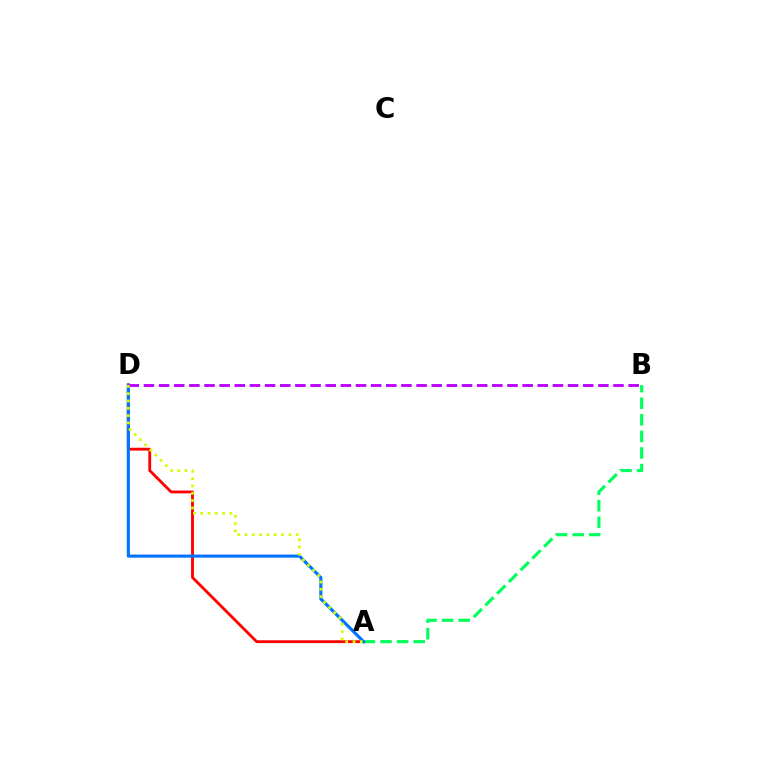{('A', 'D'): [{'color': '#ff0000', 'line_style': 'solid', 'thickness': 2.05}, {'color': '#0074ff', 'line_style': 'solid', 'thickness': 2.25}, {'color': '#d1ff00', 'line_style': 'dotted', 'thickness': 1.98}], ('A', 'B'): [{'color': '#00ff5c', 'line_style': 'dashed', 'thickness': 2.25}], ('B', 'D'): [{'color': '#b900ff', 'line_style': 'dashed', 'thickness': 2.06}]}